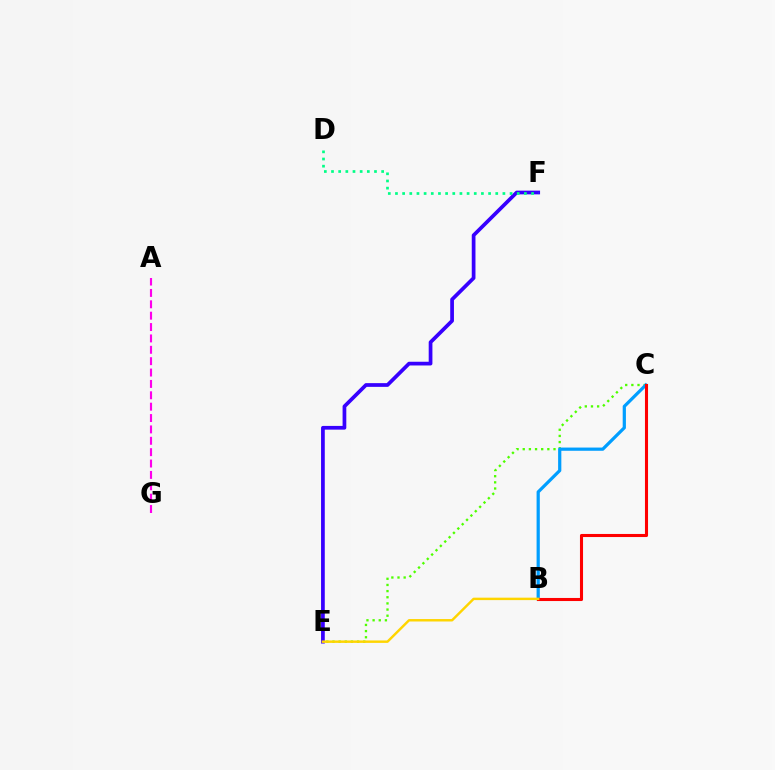{('E', 'F'): [{'color': '#3700ff', 'line_style': 'solid', 'thickness': 2.68}], ('A', 'G'): [{'color': '#ff00ed', 'line_style': 'dashed', 'thickness': 1.55}], ('C', 'E'): [{'color': '#4fff00', 'line_style': 'dotted', 'thickness': 1.67}], ('B', 'C'): [{'color': '#009eff', 'line_style': 'solid', 'thickness': 2.32}, {'color': '#ff0000', 'line_style': 'solid', 'thickness': 2.22}], ('D', 'F'): [{'color': '#00ff86', 'line_style': 'dotted', 'thickness': 1.95}], ('B', 'E'): [{'color': '#ffd500', 'line_style': 'solid', 'thickness': 1.76}]}